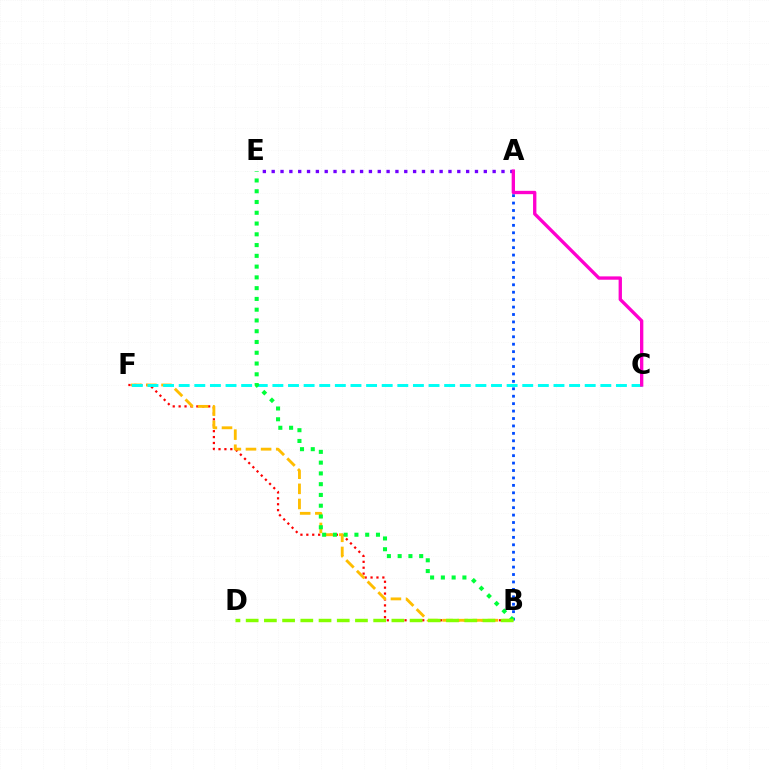{('B', 'F'): [{'color': '#ff0000', 'line_style': 'dotted', 'thickness': 1.6}, {'color': '#ffbd00', 'line_style': 'dashed', 'thickness': 2.05}], ('A', 'B'): [{'color': '#004bff', 'line_style': 'dotted', 'thickness': 2.02}], ('A', 'E'): [{'color': '#7200ff', 'line_style': 'dotted', 'thickness': 2.4}], ('C', 'F'): [{'color': '#00fff6', 'line_style': 'dashed', 'thickness': 2.12}], ('B', 'E'): [{'color': '#00ff39', 'line_style': 'dotted', 'thickness': 2.93}], ('A', 'C'): [{'color': '#ff00cf', 'line_style': 'solid', 'thickness': 2.4}], ('B', 'D'): [{'color': '#84ff00', 'line_style': 'dashed', 'thickness': 2.47}]}